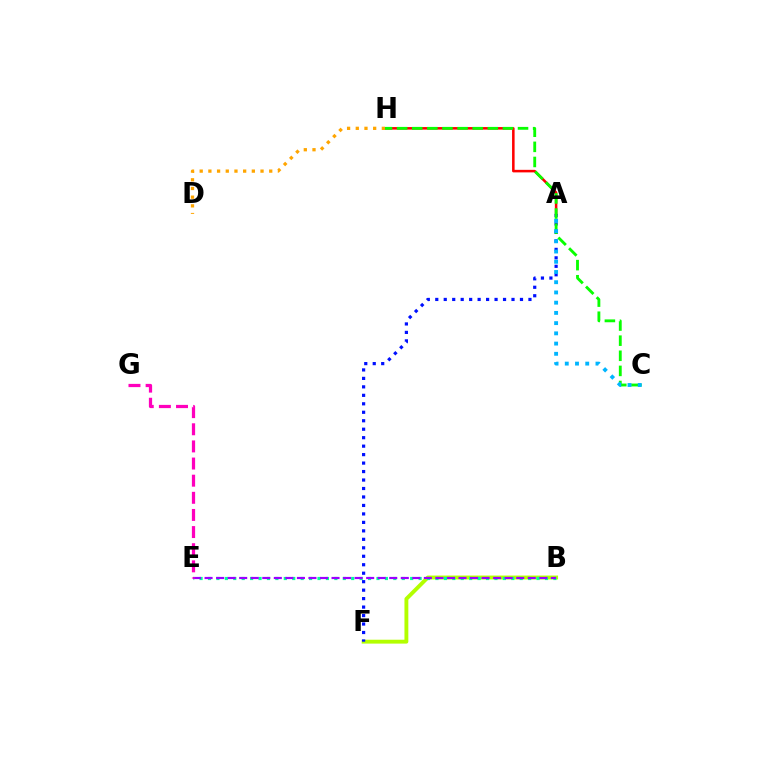{('A', 'H'): [{'color': '#ff0000', 'line_style': 'solid', 'thickness': 1.83}], ('B', 'F'): [{'color': '#b3ff00', 'line_style': 'solid', 'thickness': 2.79}], ('B', 'E'): [{'color': '#00ff9d', 'line_style': 'dotted', 'thickness': 2.29}, {'color': '#9b00ff', 'line_style': 'dashed', 'thickness': 1.57}], ('A', 'F'): [{'color': '#0010ff', 'line_style': 'dotted', 'thickness': 2.3}], ('C', 'H'): [{'color': '#08ff00', 'line_style': 'dashed', 'thickness': 2.05}], ('D', 'H'): [{'color': '#ffa500', 'line_style': 'dotted', 'thickness': 2.36}], ('E', 'G'): [{'color': '#ff00bd', 'line_style': 'dashed', 'thickness': 2.33}], ('A', 'C'): [{'color': '#00b5ff', 'line_style': 'dotted', 'thickness': 2.78}]}